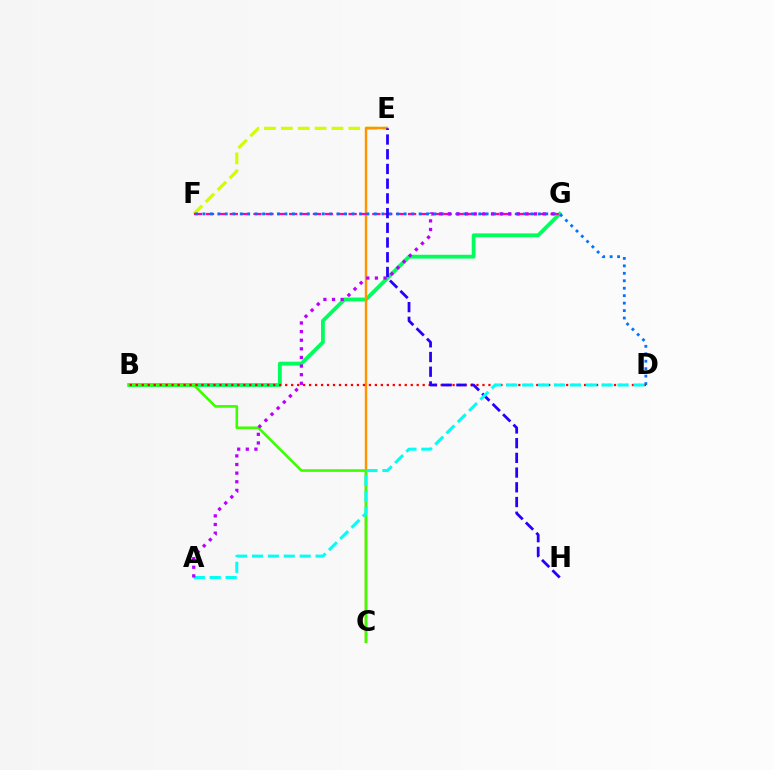{('E', 'F'): [{'color': '#d1ff00', 'line_style': 'dashed', 'thickness': 2.29}], ('B', 'G'): [{'color': '#00ff5c', 'line_style': 'solid', 'thickness': 2.74}], ('C', 'E'): [{'color': '#ff9400', 'line_style': 'solid', 'thickness': 1.76}], ('F', 'G'): [{'color': '#ff00ac', 'line_style': 'dashed', 'thickness': 1.61}], ('B', 'C'): [{'color': '#3dff00', 'line_style': 'solid', 'thickness': 1.88}], ('D', 'F'): [{'color': '#0074ff', 'line_style': 'dotted', 'thickness': 2.02}], ('B', 'D'): [{'color': '#ff0000', 'line_style': 'dotted', 'thickness': 1.62}], ('E', 'H'): [{'color': '#2500ff', 'line_style': 'dashed', 'thickness': 2.0}], ('A', 'D'): [{'color': '#00fff6', 'line_style': 'dashed', 'thickness': 2.16}], ('A', 'G'): [{'color': '#b900ff', 'line_style': 'dotted', 'thickness': 2.34}]}